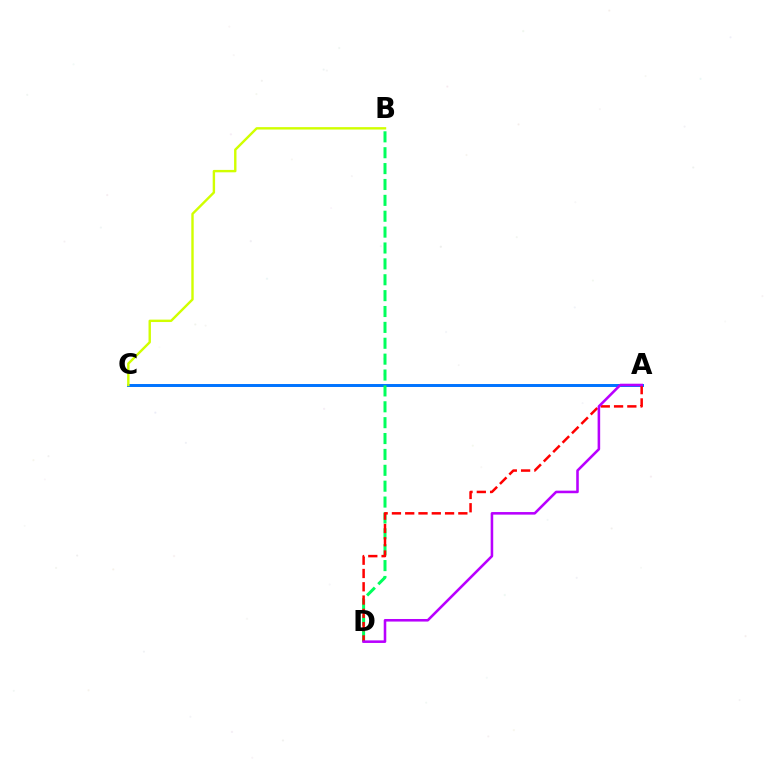{('A', 'C'): [{'color': '#0074ff', 'line_style': 'solid', 'thickness': 2.13}], ('B', 'D'): [{'color': '#00ff5c', 'line_style': 'dashed', 'thickness': 2.16}], ('A', 'D'): [{'color': '#ff0000', 'line_style': 'dashed', 'thickness': 1.8}, {'color': '#b900ff', 'line_style': 'solid', 'thickness': 1.85}], ('B', 'C'): [{'color': '#d1ff00', 'line_style': 'solid', 'thickness': 1.73}]}